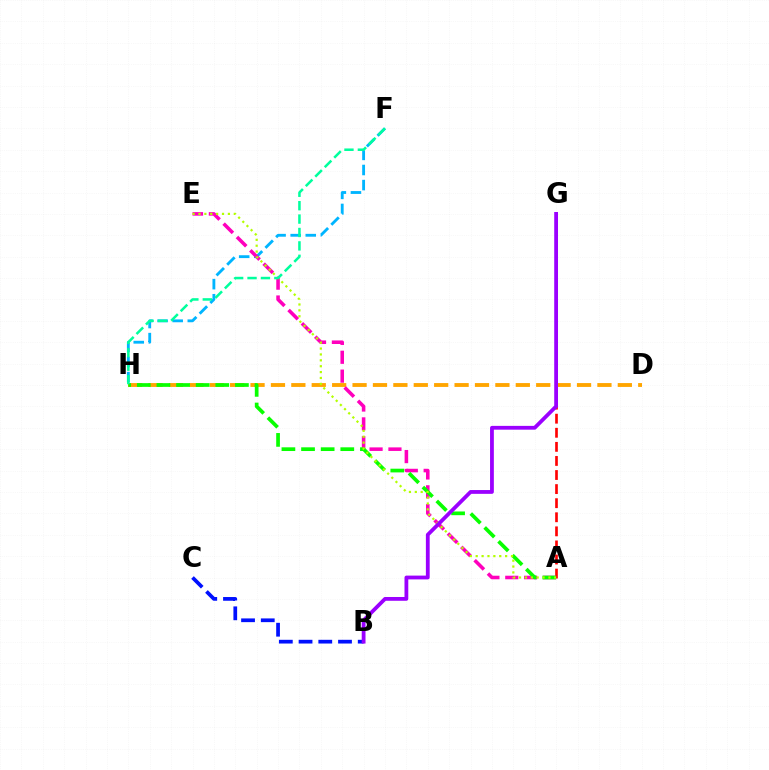{('D', 'H'): [{'color': '#ffa500', 'line_style': 'dashed', 'thickness': 2.77}], ('B', 'C'): [{'color': '#0010ff', 'line_style': 'dashed', 'thickness': 2.68}], ('A', 'G'): [{'color': '#ff0000', 'line_style': 'dashed', 'thickness': 1.91}], ('F', 'H'): [{'color': '#00b5ff', 'line_style': 'dashed', 'thickness': 2.05}, {'color': '#00ff9d', 'line_style': 'dashed', 'thickness': 1.82}], ('A', 'E'): [{'color': '#ff00bd', 'line_style': 'dashed', 'thickness': 2.56}, {'color': '#b3ff00', 'line_style': 'dotted', 'thickness': 1.6}], ('A', 'H'): [{'color': '#08ff00', 'line_style': 'dashed', 'thickness': 2.67}], ('B', 'G'): [{'color': '#9b00ff', 'line_style': 'solid', 'thickness': 2.73}]}